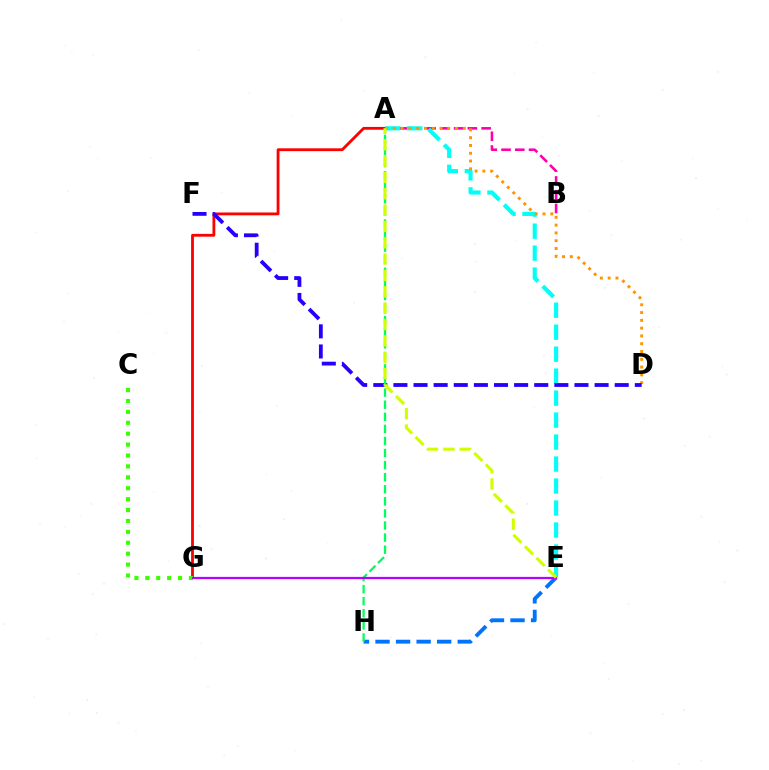{('A', 'G'): [{'color': '#ff0000', 'line_style': 'solid', 'thickness': 2.02}], ('C', 'G'): [{'color': '#3dff00', 'line_style': 'dotted', 'thickness': 2.96}], ('A', 'B'): [{'color': '#ff00ac', 'line_style': 'dashed', 'thickness': 1.87}], ('A', 'E'): [{'color': '#00fff6', 'line_style': 'dashed', 'thickness': 2.99}, {'color': '#d1ff00', 'line_style': 'dashed', 'thickness': 2.22}], ('A', 'D'): [{'color': '#ff9400', 'line_style': 'dotted', 'thickness': 2.12}], ('D', 'F'): [{'color': '#2500ff', 'line_style': 'dashed', 'thickness': 2.73}], ('E', 'H'): [{'color': '#0074ff', 'line_style': 'dashed', 'thickness': 2.79}], ('A', 'H'): [{'color': '#00ff5c', 'line_style': 'dashed', 'thickness': 1.64}], ('E', 'G'): [{'color': '#b900ff', 'line_style': 'solid', 'thickness': 1.63}]}